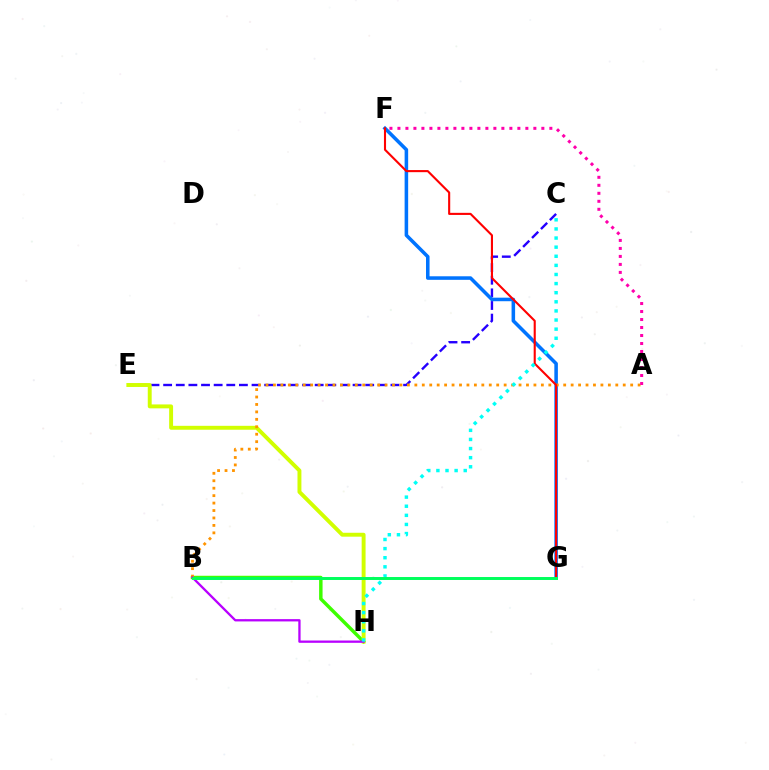{('C', 'E'): [{'color': '#2500ff', 'line_style': 'dashed', 'thickness': 1.72}], ('F', 'G'): [{'color': '#0074ff', 'line_style': 'solid', 'thickness': 2.55}, {'color': '#ff0000', 'line_style': 'solid', 'thickness': 1.51}], ('B', 'H'): [{'color': '#3dff00', 'line_style': 'solid', 'thickness': 2.49}, {'color': '#b900ff', 'line_style': 'solid', 'thickness': 1.66}], ('E', 'H'): [{'color': '#d1ff00', 'line_style': 'solid', 'thickness': 2.82}], ('A', 'B'): [{'color': '#ff9400', 'line_style': 'dotted', 'thickness': 2.02}], ('C', 'H'): [{'color': '#00fff6', 'line_style': 'dotted', 'thickness': 2.47}], ('B', 'G'): [{'color': '#00ff5c', 'line_style': 'solid', 'thickness': 2.13}], ('A', 'F'): [{'color': '#ff00ac', 'line_style': 'dotted', 'thickness': 2.17}]}